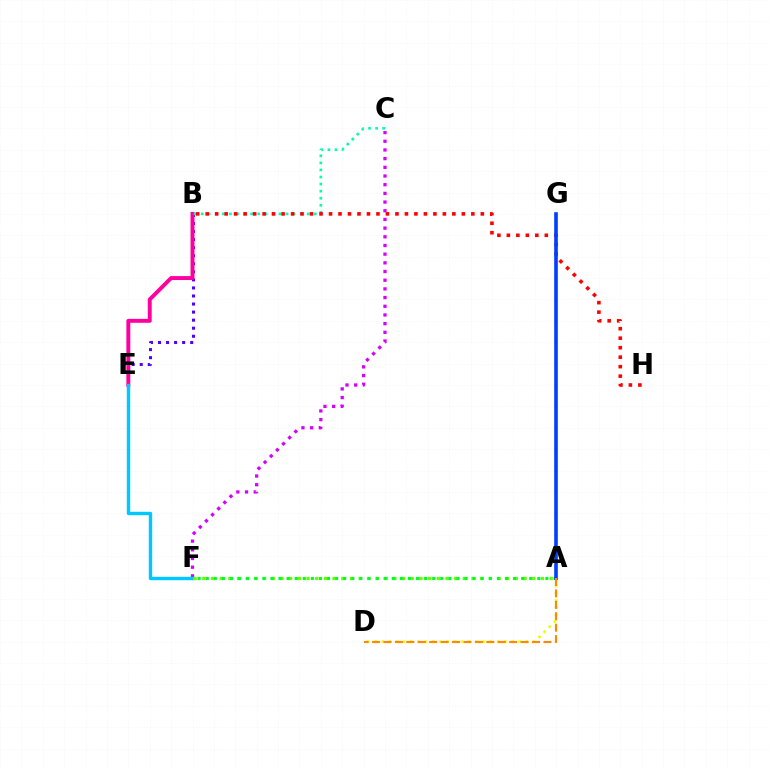{('B', 'E'): [{'color': '#4f00ff', 'line_style': 'dotted', 'thickness': 2.19}, {'color': '#ff00a0', 'line_style': 'solid', 'thickness': 2.83}], ('A', 'D'): [{'color': '#eeff00', 'line_style': 'dotted', 'thickness': 1.96}, {'color': '#ff8800', 'line_style': 'dashed', 'thickness': 1.55}], ('B', 'C'): [{'color': '#00ffaf', 'line_style': 'dotted', 'thickness': 1.92}], ('C', 'F'): [{'color': '#d600ff', 'line_style': 'dotted', 'thickness': 2.36}], ('E', 'F'): [{'color': '#00c7ff', 'line_style': 'solid', 'thickness': 2.45}], ('B', 'H'): [{'color': '#ff0000', 'line_style': 'dotted', 'thickness': 2.58}], ('A', 'F'): [{'color': '#66ff00', 'line_style': 'dotted', 'thickness': 2.36}, {'color': '#00ff27', 'line_style': 'dotted', 'thickness': 2.2}], ('A', 'G'): [{'color': '#003fff', 'line_style': 'solid', 'thickness': 2.62}]}